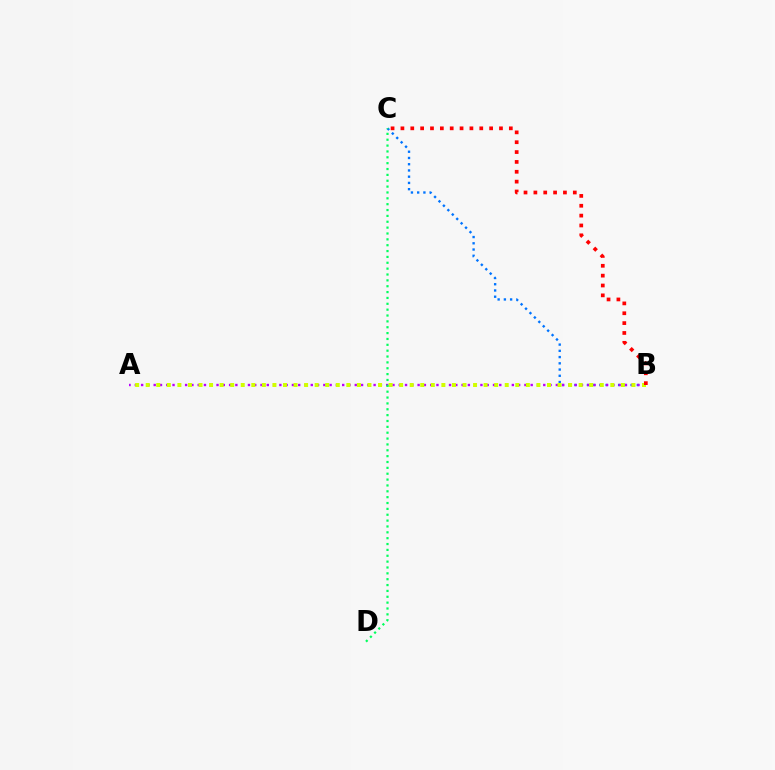{('B', 'C'): [{'color': '#0074ff', 'line_style': 'dotted', 'thickness': 1.69}, {'color': '#ff0000', 'line_style': 'dotted', 'thickness': 2.68}], ('A', 'B'): [{'color': '#b900ff', 'line_style': 'dotted', 'thickness': 1.71}, {'color': '#d1ff00', 'line_style': 'dotted', 'thickness': 2.87}], ('C', 'D'): [{'color': '#00ff5c', 'line_style': 'dotted', 'thickness': 1.59}]}